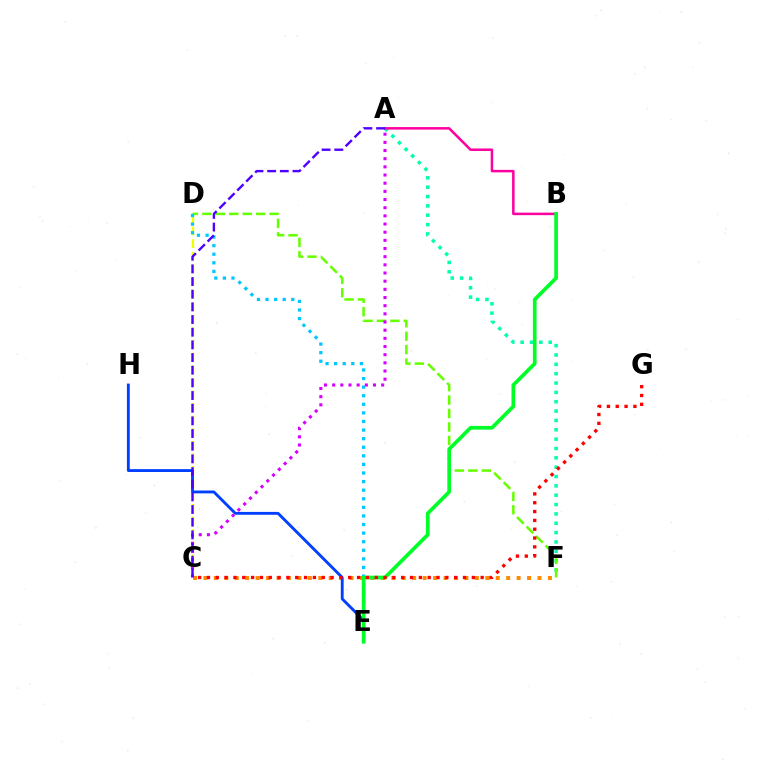{('C', 'F'): [{'color': '#ff8800', 'line_style': 'dotted', 'thickness': 2.84}], ('A', 'F'): [{'color': '#00ffaf', 'line_style': 'dotted', 'thickness': 2.54}], ('C', 'D'): [{'color': '#eeff00', 'line_style': 'dashed', 'thickness': 1.71}], ('D', 'F'): [{'color': '#66ff00', 'line_style': 'dashed', 'thickness': 1.83}], ('A', 'B'): [{'color': '#ff00a0', 'line_style': 'solid', 'thickness': 1.81}], ('E', 'H'): [{'color': '#003fff', 'line_style': 'solid', 'thickness': 2.06}], ('D', 'E'): [{'color': '#00c7ff', 'line_style': 'dotted', 'thickness': 2.33}], ('A', 'C'): [{'color': '#d600ff', 'line_style': 'dotted', 'thickness': 2.22}, {'color': '#4f00ff', 'line_style': 'dashed', 'thickness': 1.72}], ('B', 'E'): [{'color': '#00ff27', 'line_style': 'solid', 'thickness': 2.66}], ('C', 'G'): [{'color': '#ff0000', 'line_style': 'dotted', 'thickness': 2.4}]}